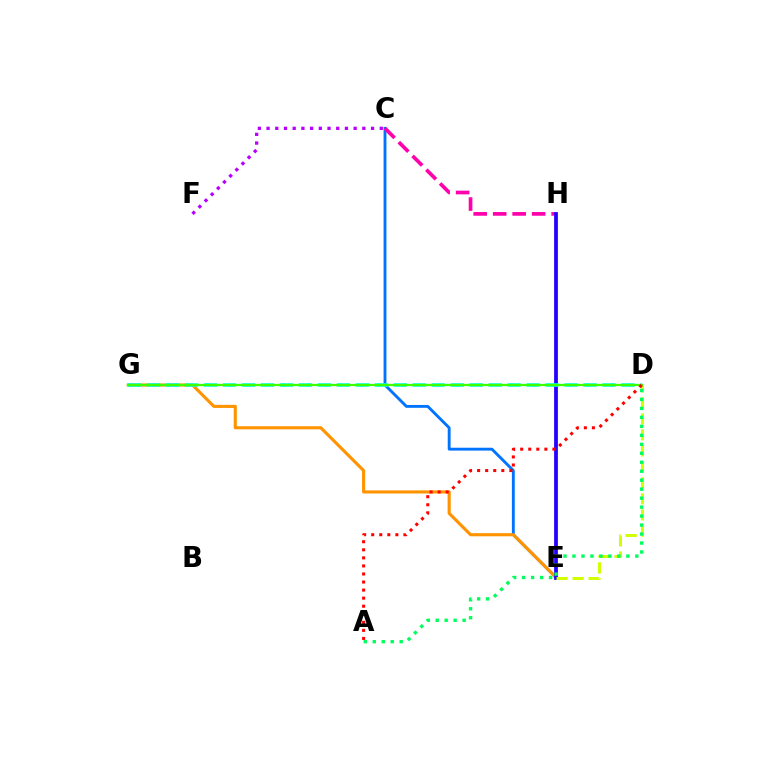{('C', 'E'): [{'color': '#0074ff', 'line_style': 'solid', 'thickness': 2.06}], ('C', 'H'): [{'color': '#ff00ac', 'line_style': 'dashed', 'thickness': 2.65}], ('E', 'G'): [{'color': '#ff9400', 'line_style': 'solid', 'thickness': 2.24}], ('E', 'H'): [{'color': '#2500ff', 'line_style': 'solid', 'thickness': 2.71}], ('C', 'F'): [{'color': '#b900ff', 'line_style': 'dotted', 'thickness': 2.37}], ('D', 'G'): [{'color': '#00fff6', 'line_style': 'dashed', 'thickness': 2.58}, {'color': '#3dff00', 'line_style': 'solid', 'thickness': 1.66}], ('D', 'E'): [{'color': '#d1ff00', 'line_style': 'dashed', 'thickness': 2.17}], ('A', 'D'): [{'color': '#00ff5c', 'line_style': 'dotted', 'thickness': 2.44}, {'color': '#ff0000', 'line_style': 'dotted', 'thickness': 2.19}]}